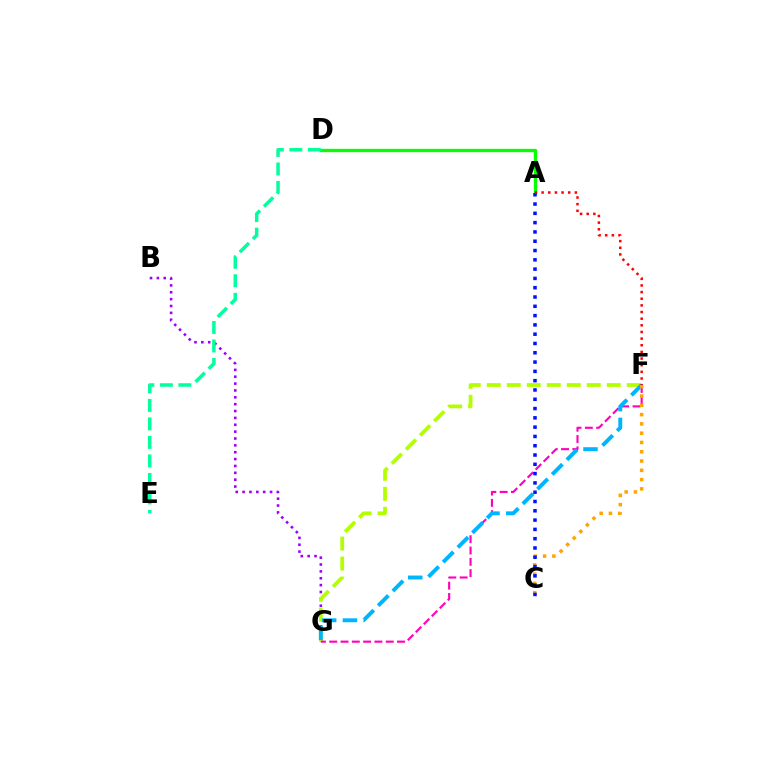{('B', 'G'): [{'color': '#9b00ff', 'line_style': 'dotted', 'thickness': 1.86}], ('F', 'G'): [{'color': '#b3ff00', 'line_style': 'dashed', 'thickness': 2.72}, {'color': '#ff00bd', 'line_style': 'dashed', 'thickness': 1.54}, {'color': '#00b5ff', 'line_style': 'dashed', 'thickness': 2.82}], ('A', 'D'): [{'color': '#08ff00', 'line_style': 'solid', 'thickness': 2.39}], ('C', 'F'): [{'color': '#ffa500', 'line_style': 'dotted', 'thickness': 2.52}], ('A', 'C'): [{'color': '#0010ff', 'line_style': 'dotted', 'thickness': 2.53}], ('A', 'F'): [{'color': '#ff0000', 'line_style': 'dotted', 'thickness': 1.81}], ('D', 'E'): [{'color': '#00ff9d', 'line_style': 'dashed', 'thickness': 2.51}]}